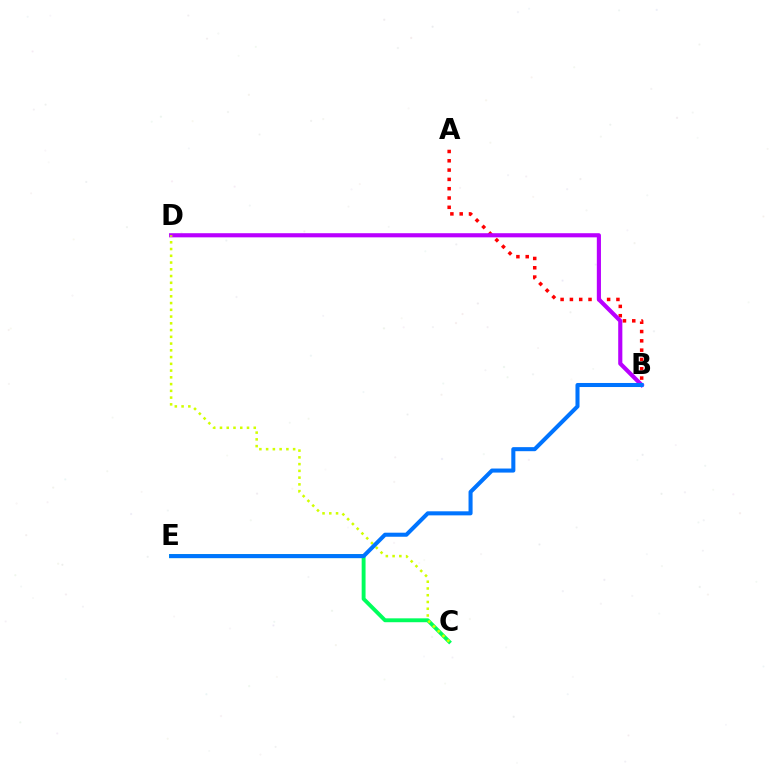{('C', 'E'): [{'color': '#00ff5c', 'line_style': 'solid', 'thickness': 2.8}], ('A', 'B'): [{'color': '#ff0000', 'line_style': 'dotted', 'thickness': 2.53}], ('B', 'D'): [{'color': '#b900ff', 'line_style': 'solid', 'thickness': 2.98}], ('C', 'D'): [{'color': '#d1ff00', 'line_style': 'dotted', 'thickness': 1.83}], ('B', 'E'): [{'color': '#0074ff', 'line_style': 'solid', 'thickness': 2.92}]}